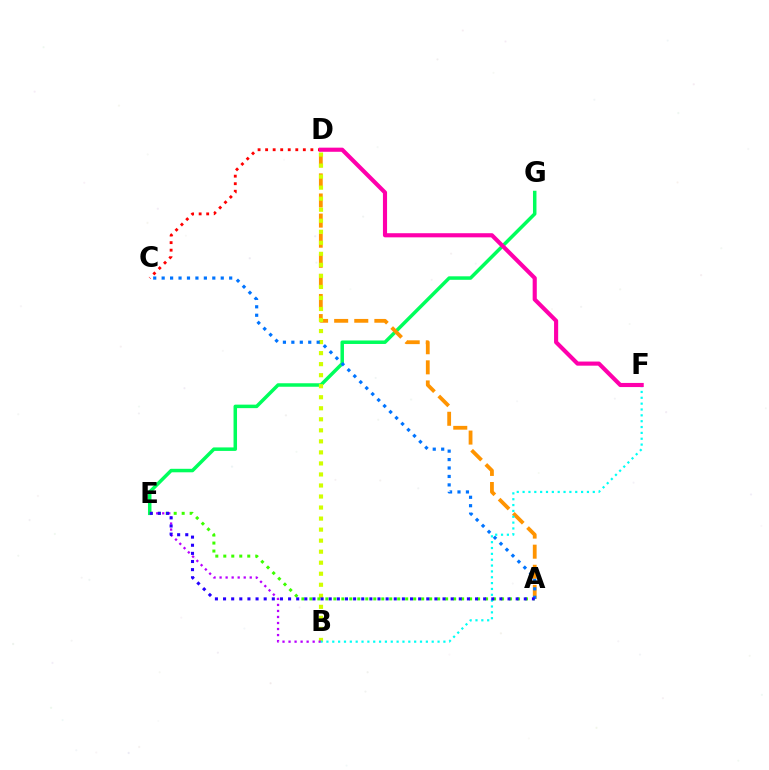{('E', 'G'): [{'color': '#00ff5c', 'line_style': 'solid', 'thickness': 2.52}], ('A', 'D'): [{'color': '#ff9400', 'line_style': 'dashed', 'thickness': 2.73}], ('C', 'D'): [{'color': '#ff0000', 'line_style': 'dotted', 'thickness': 2.05}], ('B', 'D'): [{'color': '#d1ff00', 'line_style': 'dotted', 'thickness': 3.0}], ('A', 'E'): [{'color': '#3dff00', 'line_style': 'dotted', 'thickness': 2.17}, {'color': '#2500ff', 'line_style': 'dotted', 'thickness': 2.21}], ('A', 'C'): [{'color': '#0074ff', 'line_style': 'dotted', 'thickness': 2.29}], ('B', 'E'): [{'color': '#b900ff', 'line_style': 'dotted', 'thickness': 1.64}], ('B', 'F'): [{'color': '#00fff6', 'line_style': 'dotted', 'thickness': 1.59}], ('D', 'F'): [{'color': '#ff00ac', 'line_style': 'solid', 'thickness': 2.97}]}